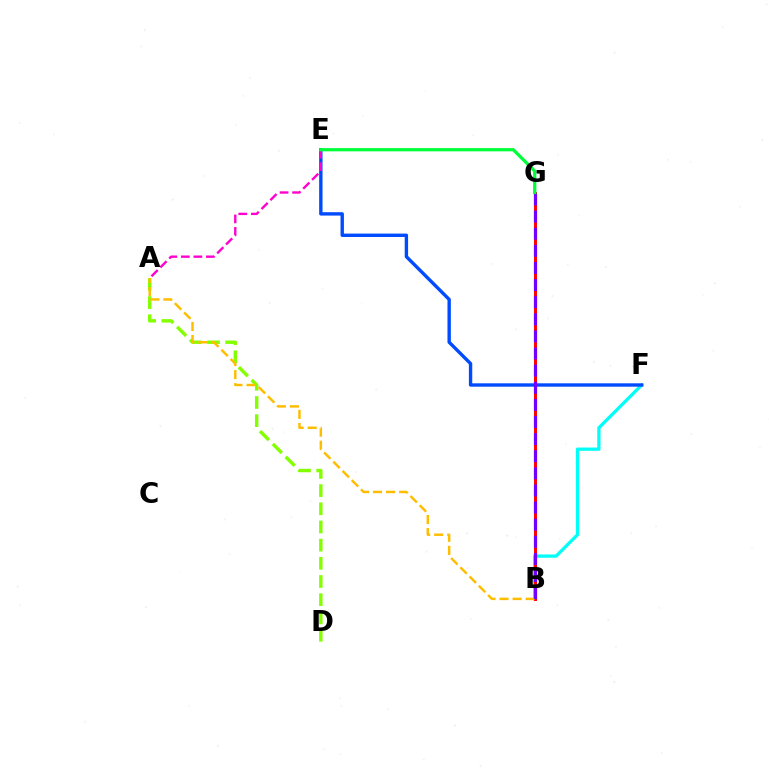{('B', 'F'): [{'color': '#00fff6', 'line_style': 'solid', 'thickness': 2.35}], ('A', 'D'): [{'color': '#84ff00', 'line_style': 'dashed', 'thickness': 2.47}], ('B', 'G'): [{'color': '#ff0000', 'line_style': 'solid', 'thickness': 2.14}, {'color': '#7200ff', 'line_style': 'dashed', 'thickness': 2.33}], ('E', 'F'): [{'color': '#004bff', 'line_style': 'solid', 'thickness': 2.43}], ('A', 'E'): [{'color': '#ff00cf', 'line_style': 'dashed', 'thickness': 1.7}], ('A', 'B'): [{'color': '#ffbd00', 'line_style': 'dashed', 'thickness': 1.77}], ('E', 'G'): [{'color': '#00ff39', 'line_style': 'solid', 'thickness': 2.33}]}